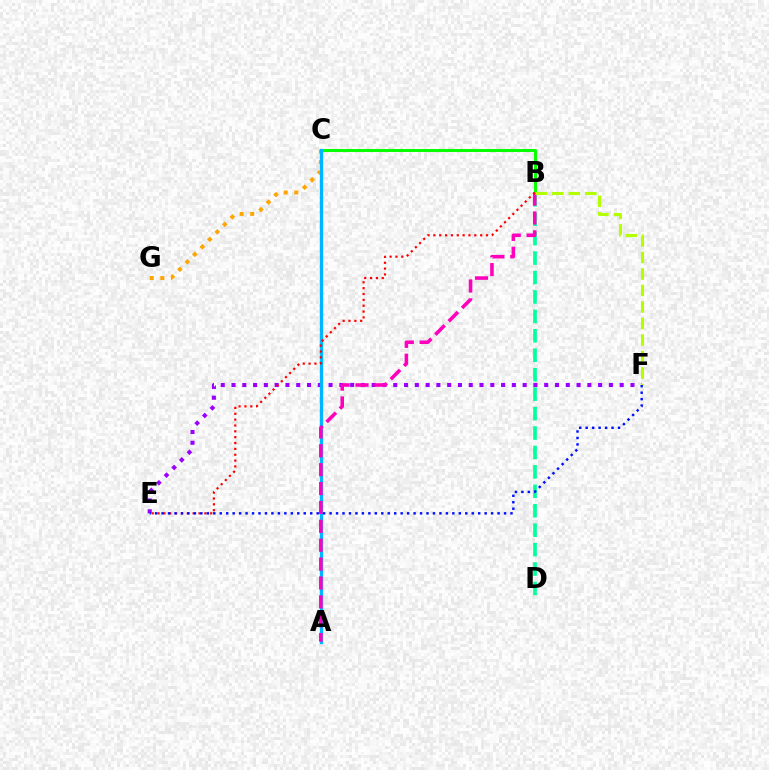{('C', 'G'): [{'color': '#ffa500', 'line_style': 'dotted', 'thickness': 2.88}], ('E', 'F'): [{'color': '#9b00ff', 'line_style': 'dotted', 'thickness': 2.93}, {'color': '#0010ff', 'line_style': 'dotted', 'thickness': 1.76}], ('B', 'D'): [{'color': '#00ff9d', 'line_style': 'dashed', 'thickness': 2.64}], ('B', 'C'): [{'color': '#08ff00', 'line_style': 'solid', 'thickness': 2.19}], ('A', 'C'): [{'color': '#00b5ff', 'line_style': 'solid', 'thickness': 2.38}], ('A', 'B'): [{'color': '#ff00bd', 'line_style': 'dashed', 'thickness': 2.57}], ('B', 'F'): [{'color': '#b3ff00', 'line_style': 'dashed', 'thickness': 2.24}], ('B', 'E'): [{'color': '#ff0000', 'line_style': 'dotted', 'thickness': 1.59}]}